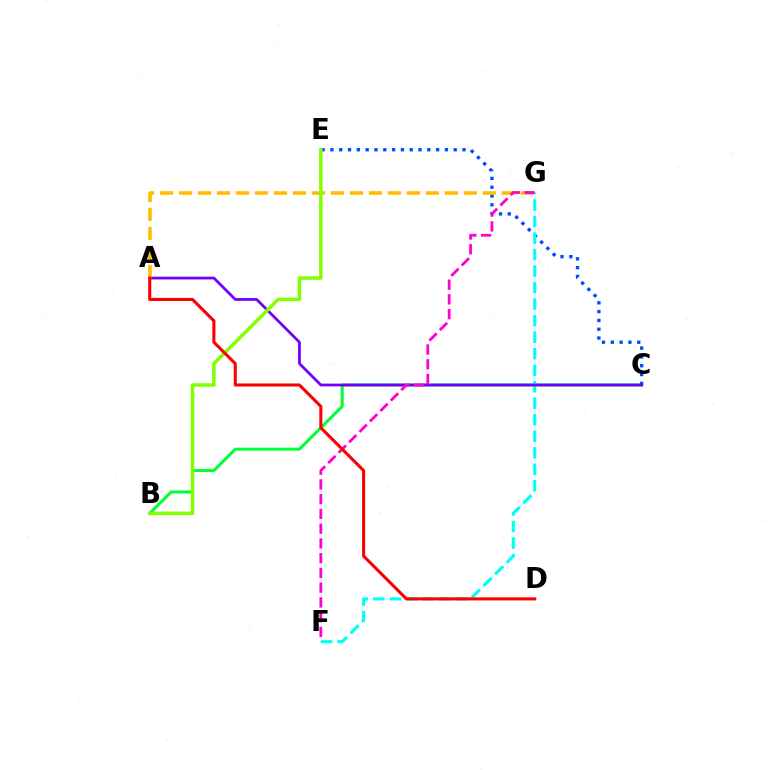{('B', 'C'): [{'color': '#00ff39', 'line_style': 'solid', 'thickness': 2.17}], ('C', 'E'): [{'color': '#004bff', 'line_style': 'dotted', 'thickness': 2.39}], ('F', 'G'): [{'color': '#00fff6', 'line_style': 'dashed', 'thickness': 2.24}, {'color': '#ff00cf', 'line_style': 'dashed', 'thickness': 2.0}], ('A', 'C'): [{'color': '#7200ff', 'line_style': 'solid', 'thickness': 1.98}], ('A', 'G'): [{'color': '#ffbd00', 'line_style': 'dashed', 'thickness': 2.58}], ('B', 'E'): [{'color': '#84ff00', 'line_style': 'solid', 'thickness': 2.52}], ('A', 'D'): [{'color': '#ff0000', 'line_style': 'solid', 'thickness': 2.21}]}